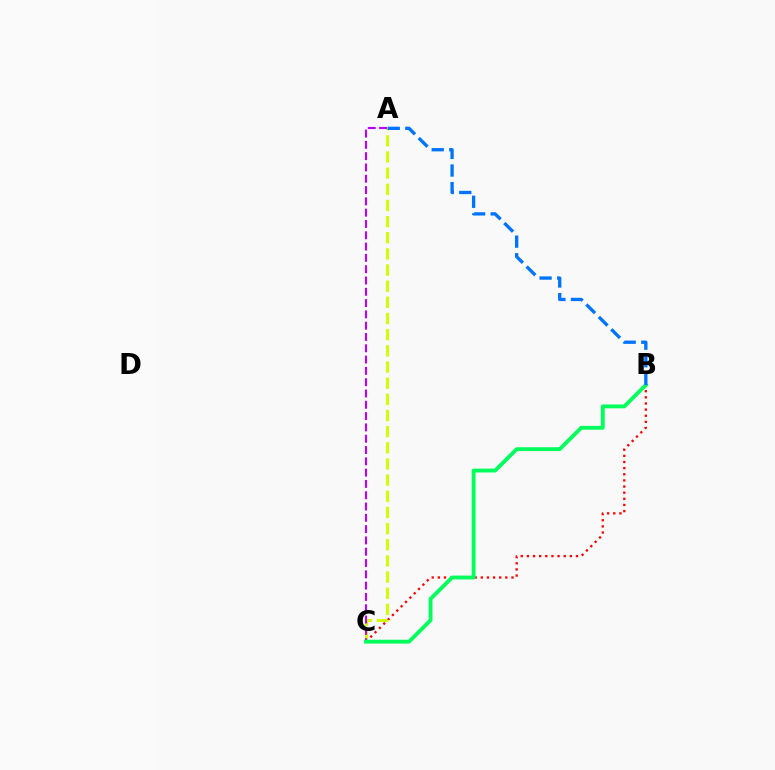{('B', 'C'): [{'color': '#ff0000', 'line_style': 'dotted', 'thickness': 1.67}, {'color': '#00ff5c', 'line_style': 'solid', 'thickness': 2.78}], ('A', 'C'): [{'color': '#d1ff00', 'line_style': 'dashed', 'thickness': 2.2}, {'color': '#b900ff', 'line_style': 'dashed', 'thickness': 1.54}], ('A', 'B'): [{'color': '#0074ff', 'line_style': 'dashed', 'thickness': 2.39}]}